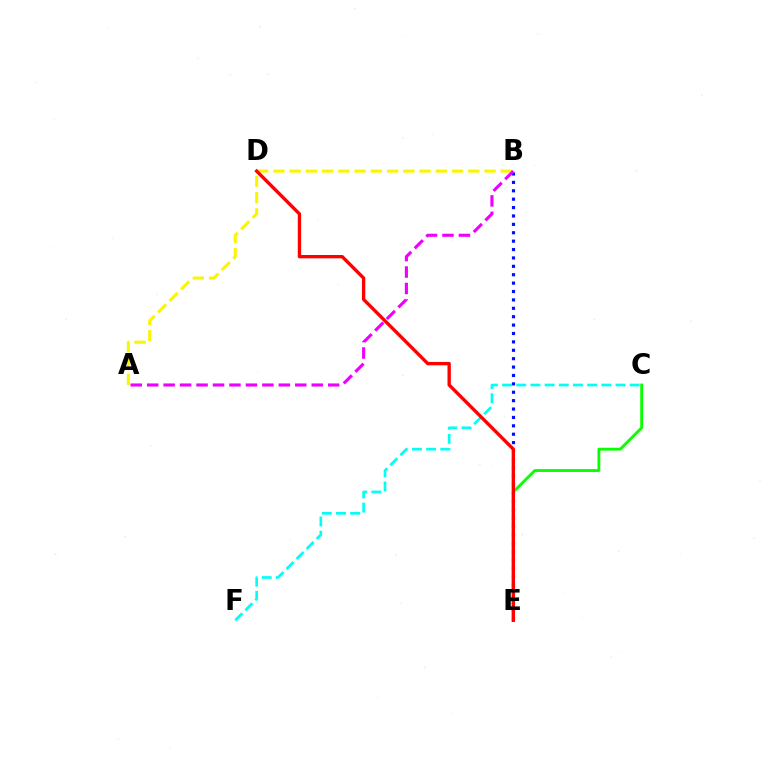{('B', 'E'): [{'color': '#0010ff', 'line_style': 'dotted', 'thickness': 2.28}], ('C', 'E'): [{'color': '#08ff00', 'line_style': 'solid', 'thickness': 2.05}], ('A', 'B'): [{'color': '#fcf500', 'line_style': 'dashed', 'thickness': 2.21}, {'color': '#ee00ff', 'line_style': 'dashed', 'thickness': 2.24}], ('C', 'F'): [{'color': '#00fff6', 'line_style': 'dashed', 'thickness': 1.93}], ('D', 'E'): [{'color': '#ff0000', 'line_style': 'solid', 'thickness': 2.41}]}